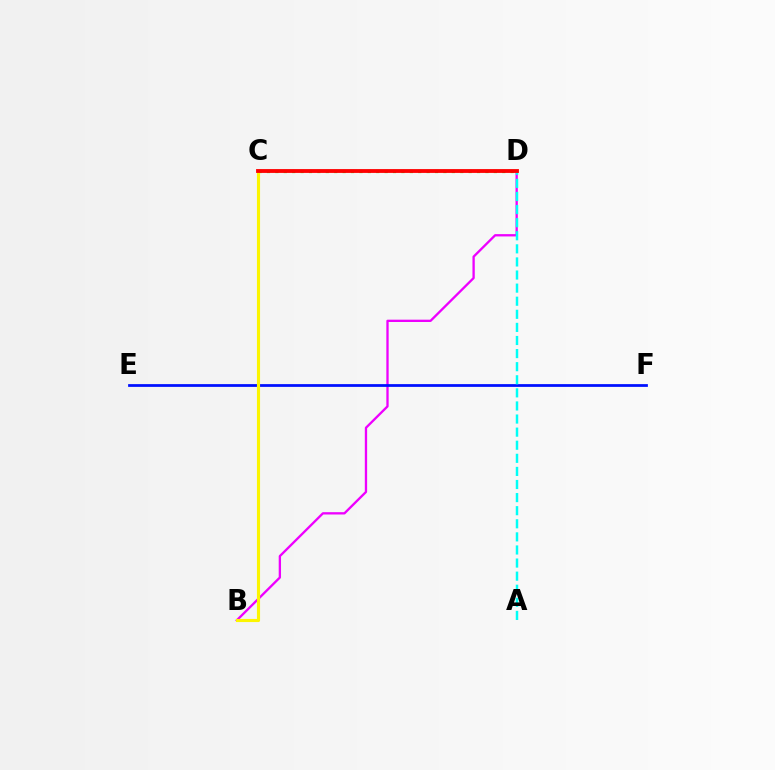{('C', 'D'): [{'color': '#08ff00', 'line_style': 'dotted', 'thickness': 2.28}, {'color': '#ff0000', 'line_style': 'solid', 'thickness': 2.76}], ('B', 'D'): [{'color': '#ee00ff', 'line_style': 'solid', 'thickness': 1.67}], ('E', 'F'): [{'color': '#0010ff', 'line_style': 'solid', 'thickness': 1.98}], ('B', 'C'): [{'color': '#fcf500', 'line_style': 'solid', 'thickness': 2.25}], ('A', 'D'): [{'color': '#00fff6', 'line_style': 'dashed', 'thickness': 1.78}]}